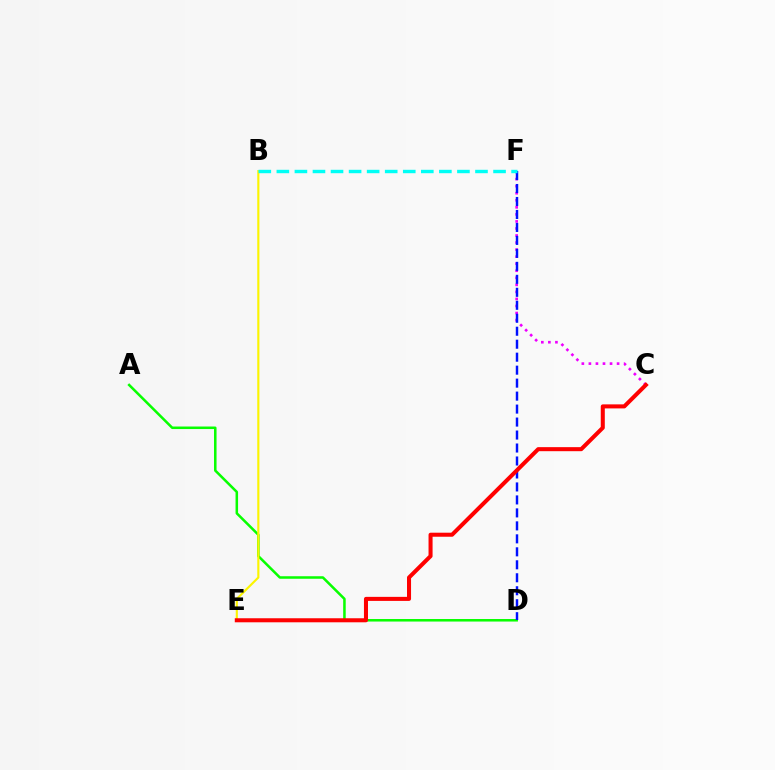{('C', 'F'): [{'color': '#ee00ff', 'line_style': 'dotted', 'thickness': 1.91}], ('A', 'D'): [{'color': '#08ff00', 'line_style': 'solid', 'thickness': 1.82}], ('D', 'F'): [{'color': '#0010ff', 'line_style': 'dashed', 'thickness': 1.76}], ('B', 'E'): [{'color': '#fcf500', 'line_style': 'solid', 'thickness': 1.54}], ('C', 'E'): [{'color': '#ff0000', 'line_style': 'solid', 'thickness': 2.91}], ('B', 'F'): [{'color': '#00fff6', 'line_style': 'dashed', 'thickness': 2.45}]}